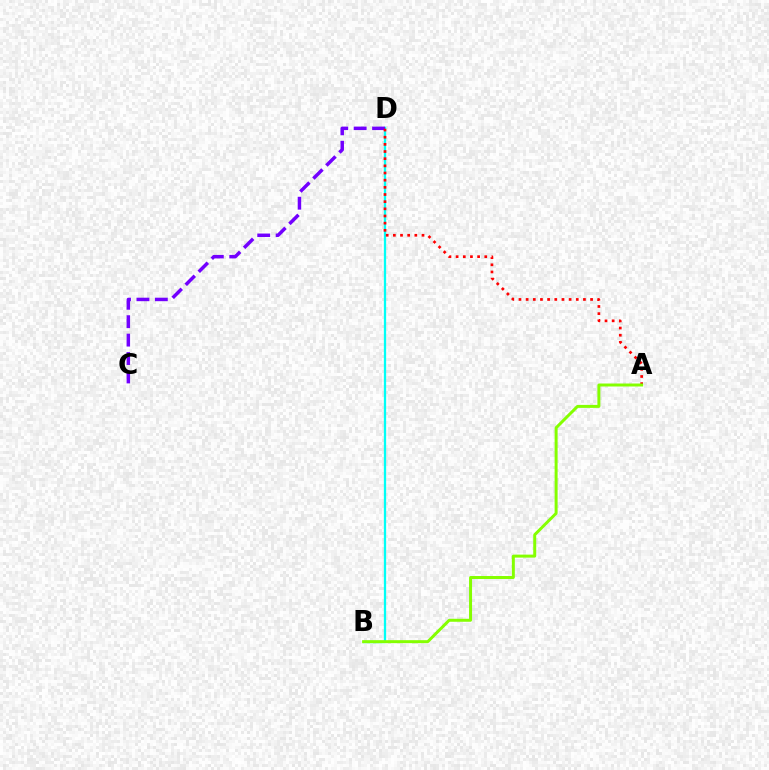{('B', 'D'): [{'color': '#00fff6', 'line_style': 'solid', 'thickness': 1.64}], ('C', 'D'): [{'color': '#7200ff', 'line_style': 'dashed', 'thickness': 2.5}], ('A', 'D'): [{'color': '#ff0000', 'line_style': 'dotted', 'thickness': 1.95}], ('A', 'B'): [{'color': '#84ff00', 'line_style': 'solid', 'thickness': 2.14}]}